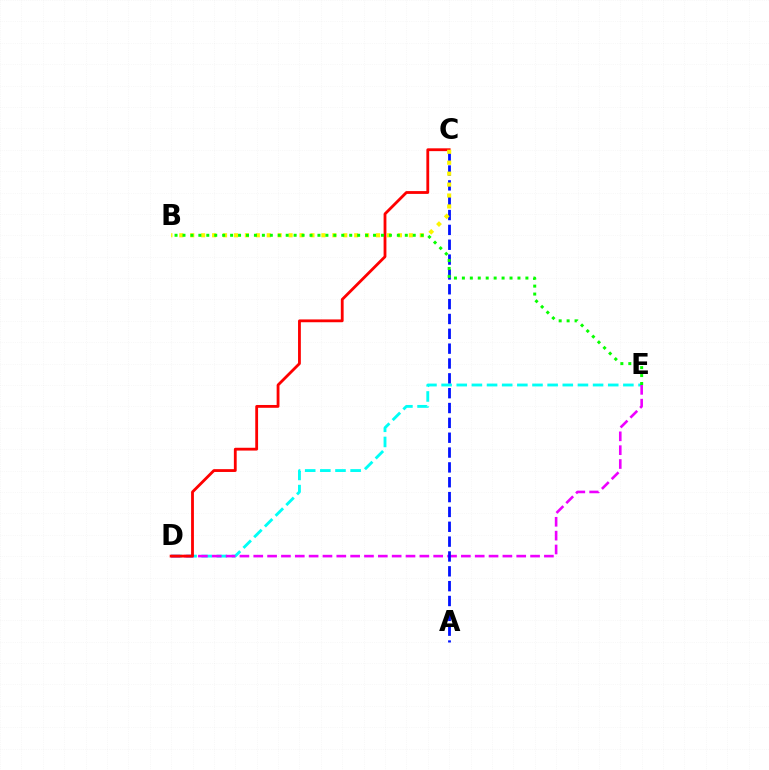{('D', 'E'): [{'color': '#00fff6', 'line_style': 'dashed', 'thickness': 2.06}, {'color': '#ee00ff', 'line_style': 'dashed', 'thickness': 1.88}], ('C', 'D'): [{'color': '#ff0000', 'line_style': 'solid', 'thickness': 2.03}], ('A', 'C'): [{'color': '#0010ff', 'line_style': 'dashed', 'thickness': 2.02}], ('B', 'C'): [{'color': '#fcf500', 'line_style': 'dotted', 'thickness': 2.97}], ('B', 'E'): [{'color': '#08ff00', 'line_style': 'dotted', 'thickness': 2.16}]}